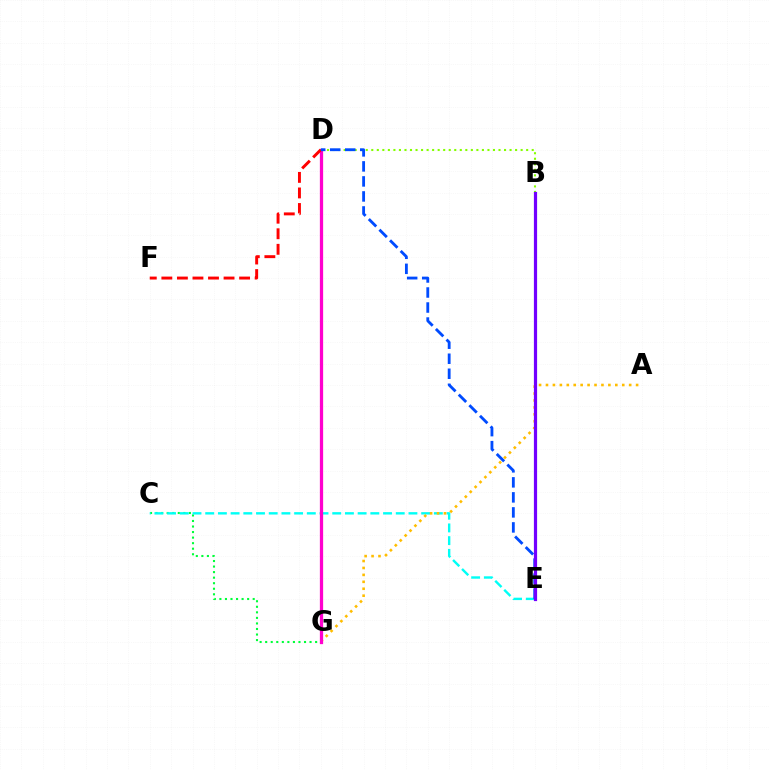{('C', 'G'): [{'color': '#00ff39', 'line_style': 'dotted', 'thickness': 1.51}], ('C', 'E'): [{'color': '#00fff6', 'line_style': 'dashed', 'thickness': 1.73}], ('B', 'D'): [{'color': '#84ff00', 'line_style': 'dotted', 'thickness': 1.5}], ('A', 'G'): [{'color': '#ffbd00', 'line_style': 'dotted', 'thickness': 1.88}], ('D', 'G'): [{'color': '#ff00cf', 'line_style': 'solid', 'thickness': 2.34}], ('D', 'F'): [{'color': '#ff0000', 'line_style': 'dashed', 'thickness': 2.11}], ('D', 'E'): [{'color': '#004bff', 'line_style': 'dashed', 'thickness': 2.04}], ('B', 'E'): [{'color': '#7200ff', 'line_style': 'solid', 'thickness': 2.31}]}